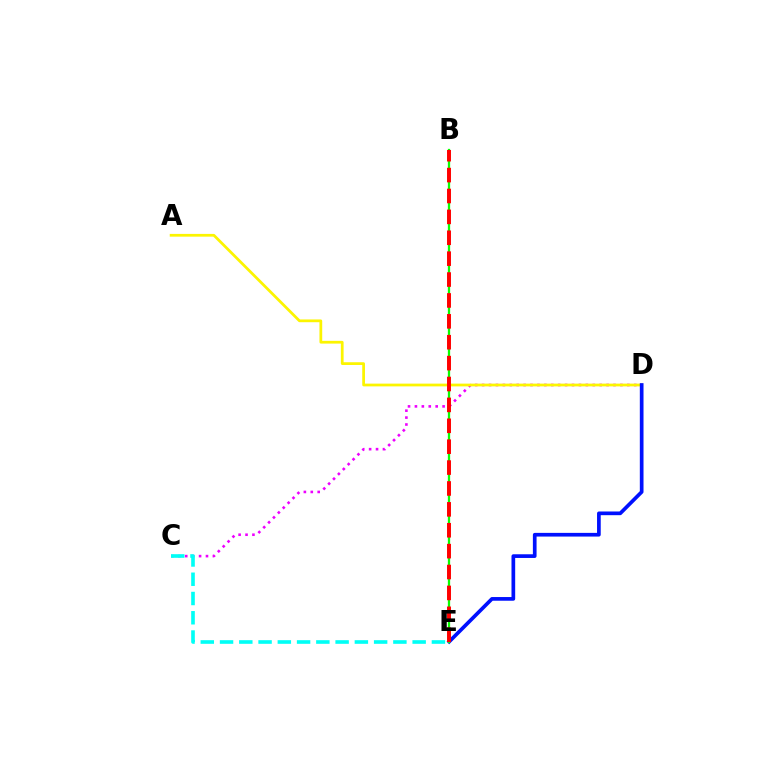{('C', 'D'): [{'color': '#ee00ff', 'line_style': 'dotted', 'thickness': 1.88}], ('A', 'D'): [{'color': '#fcf500', 'line_style': 'solid', 'thickness': 1.98}], ('D', 'E'): [{'color': '#0010ff', 'line_style': 'solid', 'thickness': 2.66}], ('B', 'E'): [{'color': '#08ff00', 'line_style': 'solid', 'thickness': 1.64}, {'color': '#ff0000', 'line_style': 'dashed', 'thickness': 2.84}], ('C', 'E'): [{'color': '#00fff6', 'line_style': 'dashed', 'thickness': 2.62}]}